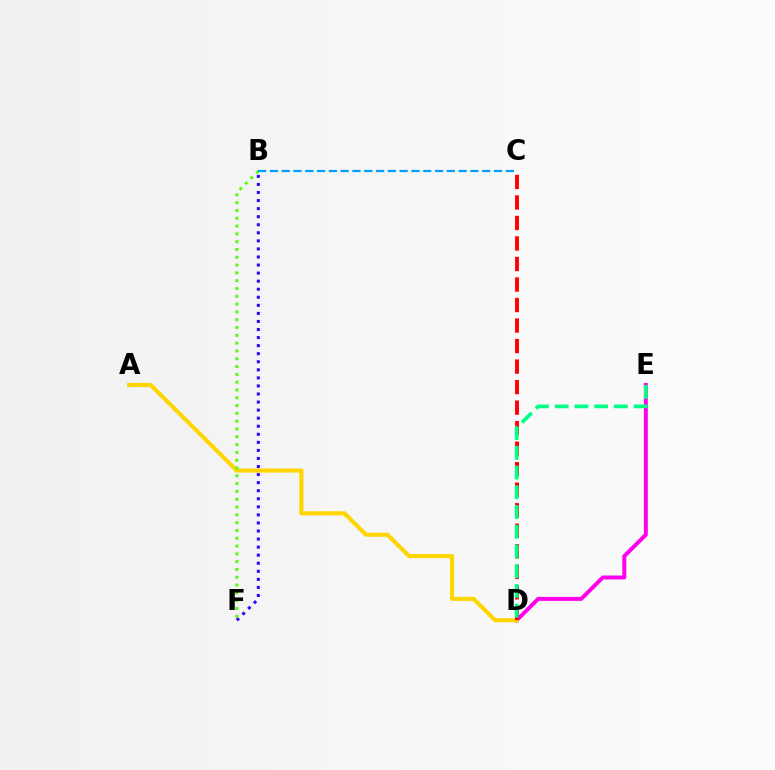{('B', 'F'): [{'color': '#3700ff', 'line_style': 'dotted', 'thickness': 2.19}, {'color': '#4fff00', 'line_style': 'dotted', 'thickness': 2.12}], ('D', 'E'): [{'color': '#ff00ed', 'line_style': 'solid', 'thickness': 2.85}, {'color': '#00ff86', 'line_style': 'dashed', 'thickness': 2.68}], ('A', 'D'): [{'color': '#ffd500', 'line_style': 'solid', 'thickness': 2.95}], ('C', 'D'): [{'color': '#ff0000', 'line_style': 'dashed', 'thickness': 2.79}], ('B', 'C'): [{'color': '#009eff', 'line_style': 'dashed', 'thickness': 1.6}]}